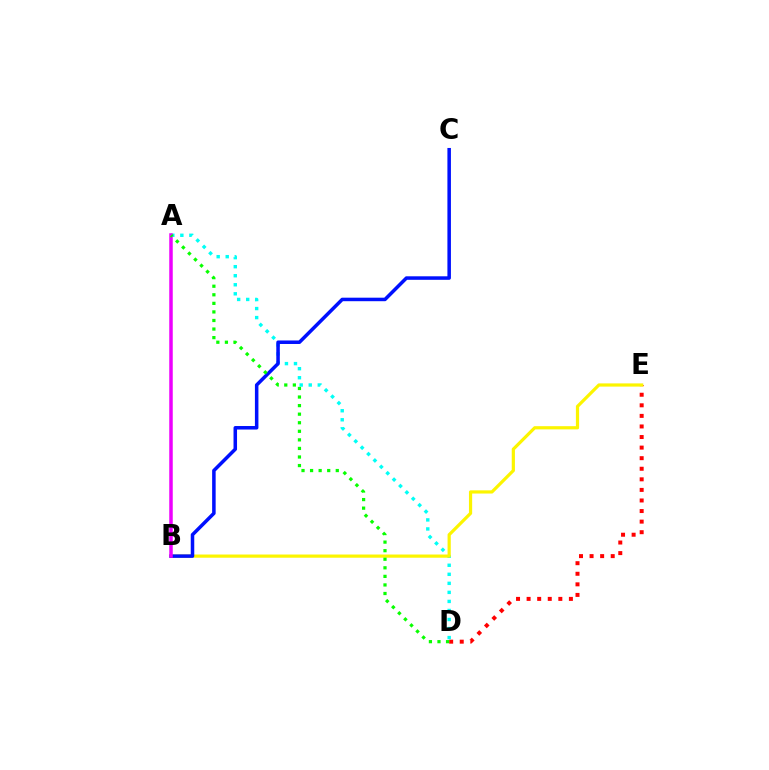{('D', 'E'): [{'color': '#ff0000', 'line_style': 'dotted', 'thickness': 2.87}], ('A', 'D'): [{'color': '#00fff6', 'line_style': 'dotted', 'thickness': 2.46}, {'color': '#08ff00', 'line_style': 'dotted', 'thickness': 2.33}], ('B', 'E'): [{'color': '#fcf500', 'line_style': 'solid', 'thickness': 2.3}], ('B', 'C'): [{'color': '#0010ff', 'line_style': 'solid', 'thickness': 2.53}], ('A', 'B'): [{'color': '#ee00ff', 'line_style': 'solid', 'thickness': 2.52}]}